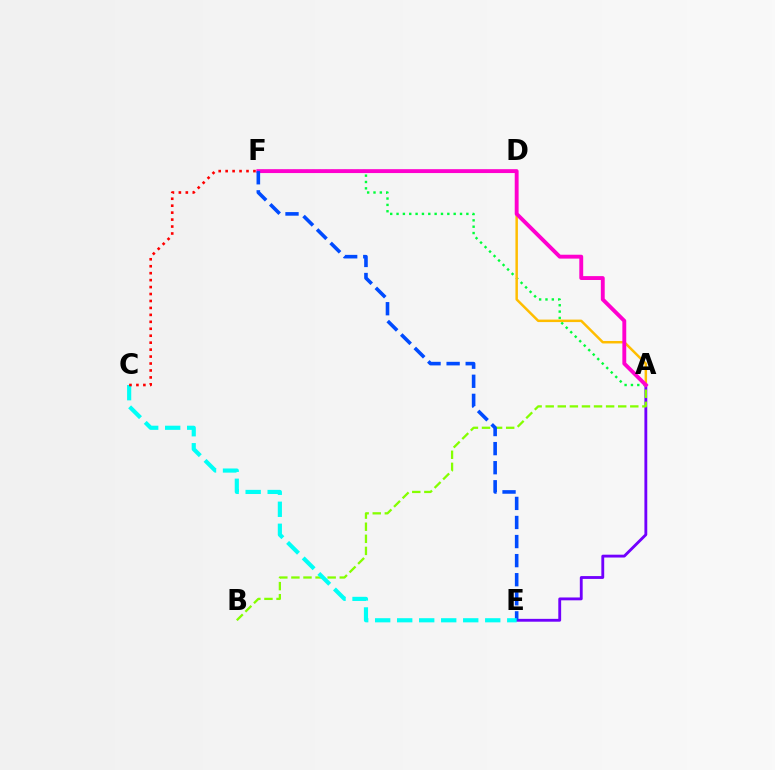{('A', 'E'): [{'color': '#7200ff', 'line_style': 'solid', 'thickness': 2.05}], ('A', 'F'): [{'color': '#00ff39', 'line_style': 'dotted', 'thickness': 1.72}, {'color': '#ff00cf', 'line_style': 'solid', 'thickness': 2.79}], ('A', 'B'): [{'color': '#84ff00', 'line_style': 'dashed', 'thickness': 1.64}], ('A', 'D'): [{'color': '#ffbd00', 'line_style': 'solid', 'thickness': 1.79}], ('E', 'F'): [{'color': '#004bff', 'line_style': 'dashed', 'thickness': 2.59}], ('C', 'E'): [{'color': '#00fff6', 'line_style': 'dashed', 'thickness': 2.99}], ('C', 'F'): [{'color': '#ff0000', 'line_style': 'dotted', 'thickness': 1.89}]}